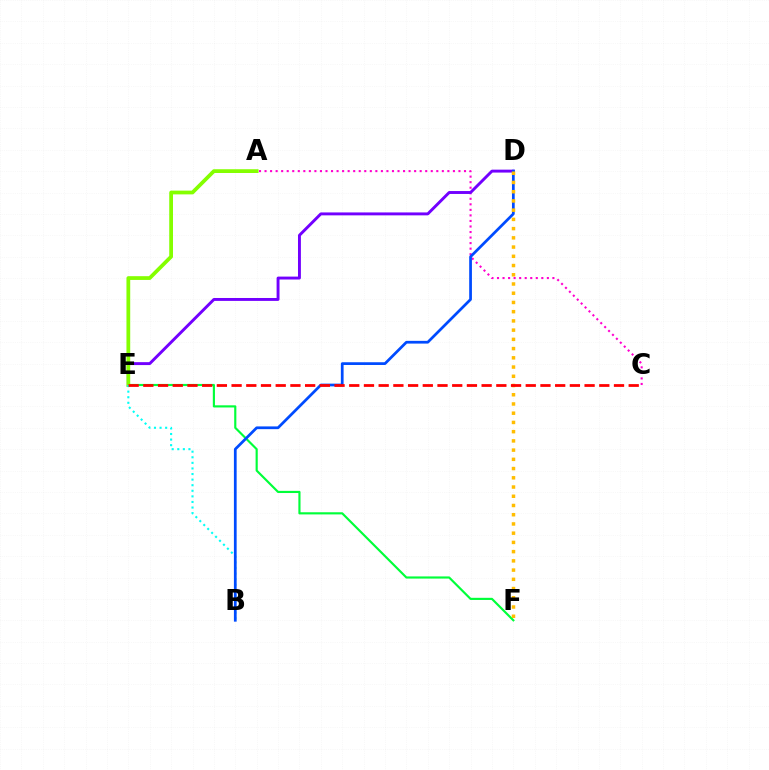{('A', 'C'): [{'color': '#ff00cf', 'line_style': 'dotted', 'thickness': 1.51}], ('E', 'F'): [{'color': '#00ff39', 'line_style': 'solid', 'thickness': 1.55}], ('D', 'E'): [{'color': '#7200ff', 'line_style': 'solid', 'thickness': 2.1}], ('A', 'E'): [{'color': '#84ff00', 'line_style': 'solid', 'thickness': 2.71}], ('B', 'E'): [{'color': '#00fff6', 'line_style': 'dotted', 'thickness': 1.52}], ('B', 'D'): [{'color': '#004bff', 'line_style': 'solid', 'thickness': 1.97}], ('D', 'F'): [{'color': '#ffbd00', 'line_style': 'dotted', 'thickness': 2.51}], ('C', 'E'): [{'color': '#ff0000', 'line_style': 'dashed', 'thickness': 2.0}]}